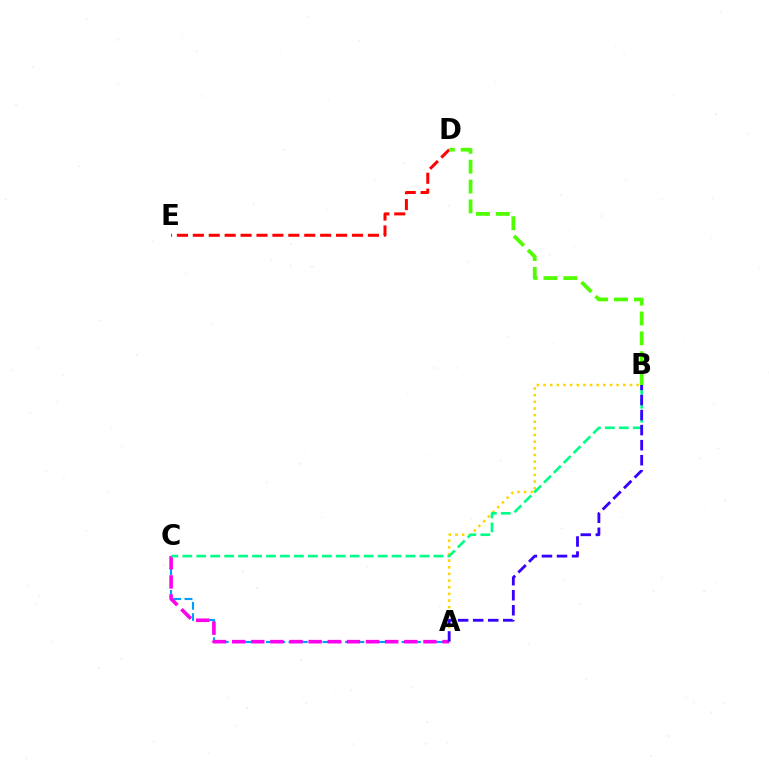{('A', 'B'): [{'color': '#ffd500', 'line_style': 'dotted', 'thickness': 1.81}, {'color': '#3700ff', 'line_style': 'dashed', 'thickness': 2.04}], ('D', 'E'): [{'color': '#ff0000', 'line_style': 'dashed', 'thickness': 2.16}], ('A', 'C'): [{'color': '#009eff', 'line_style': 'dashed', 'thickness': 1.54}, {'color': '#ff00ed', 'line_style': 'dashed', 'thickness': 2.6}], ('B', 'C'): [{'color': '#00ff86', 'line_style': 'dashed', 'thickness': 1.9}], ('B', 'D'): [{'color': '#4fff00', 'line_style': 'dashed', 'thickness': 2.7}]}